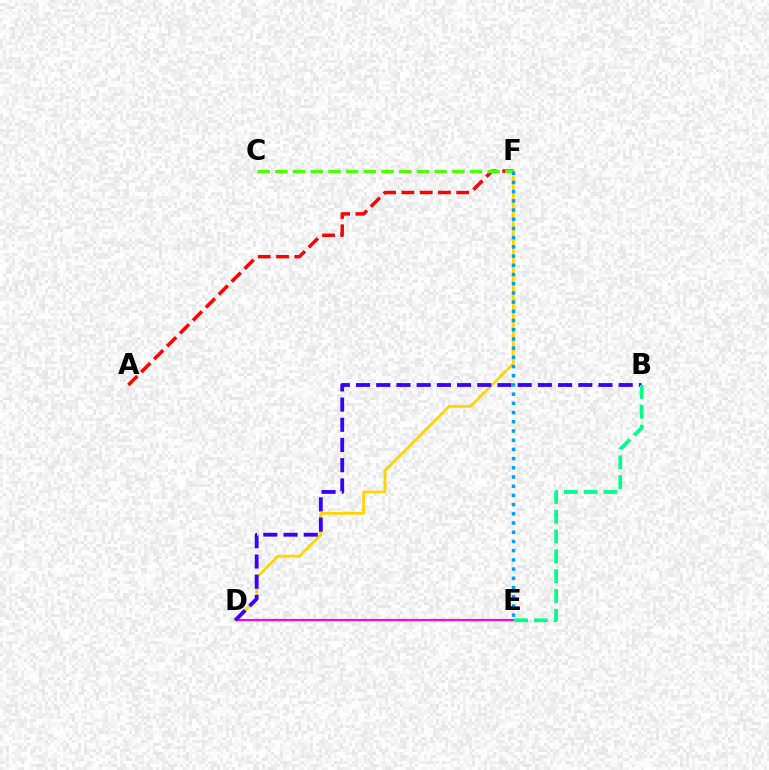{('D', 'E'): [{'color': '#ff00ed', 'line_style': 'solid', 'thickness': 1.56}], ('D', 'F'): [{'color': '#ffd500', 'line_style': 'solid', 'thickness': 1.94}], ('A', 'F'): [{'color': '#ff0000', 'line_style': 'dashed', 'thickness': 2.48}], ('B', 'D'): [{'color': '#3700ff', 'line_style': 'dashed', 'thickness': 2.74}], ('C', 'F'): [{'color': '#4fff00', 'line_style': 'dashed', 'thickness': 2.4}], ('B', 'E'): [{'color': '#00ff86', 'line_style': 'dashed', 'thickness': 2.69}], ('E', 'F'): [{'color': '#009eff', 'line_style': 'dotted', 'thickness': 2.5}]}